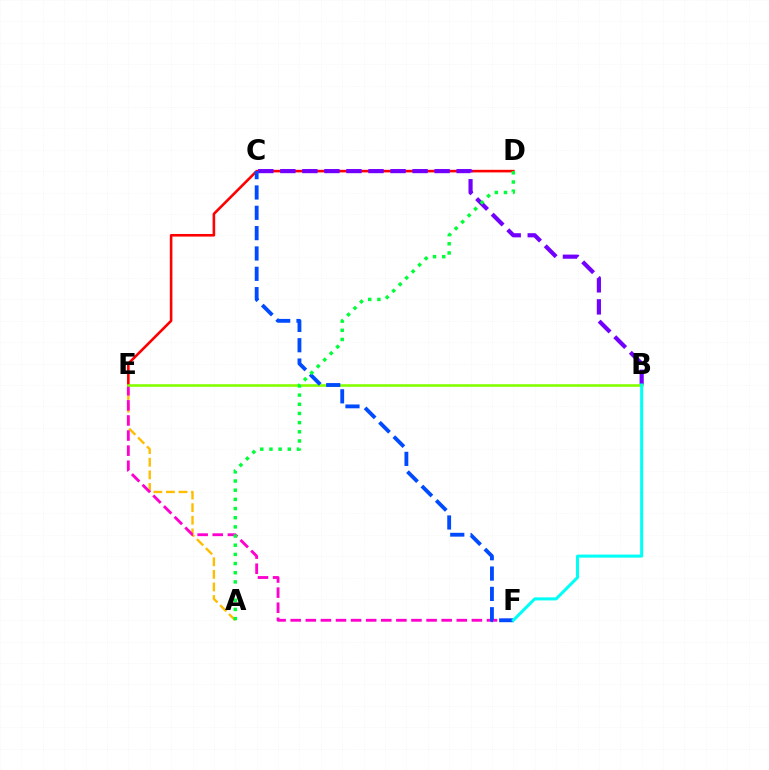{('D', 'E'): [{'color': '#ff0000', 'line_style': 'solid', 'thickness': 1.88}], ('A', 'E'): [{'color': '#ffbd00', 'line_style': 'dashed', 'thickness': 1.71}], ('B', 'C'): [{'color': '#7200ff', 'line_style': 'dashed', 'thickness': 2.99}], ('E', 'F'): [{'color': '#ff00cf', 'line_style': 'dashed', 'thickness': 2.05}], ('B', 'E'): [{'color': '#84ff00', 'line_style': 'solid', 'thickness': 1.87}], ('C', 'F'): [{'color': '#004bff', 'line_style': 'dashed', 'thickness': 2.76}], ('A', 'D'): [{'color': '#00ff39', 'line_style': 'dotted', 'thickness': 2.49}], ('B', 'F'): [{'color': '#00fff6', 'line_style': 'solid', 'thickness': 2.18}]}